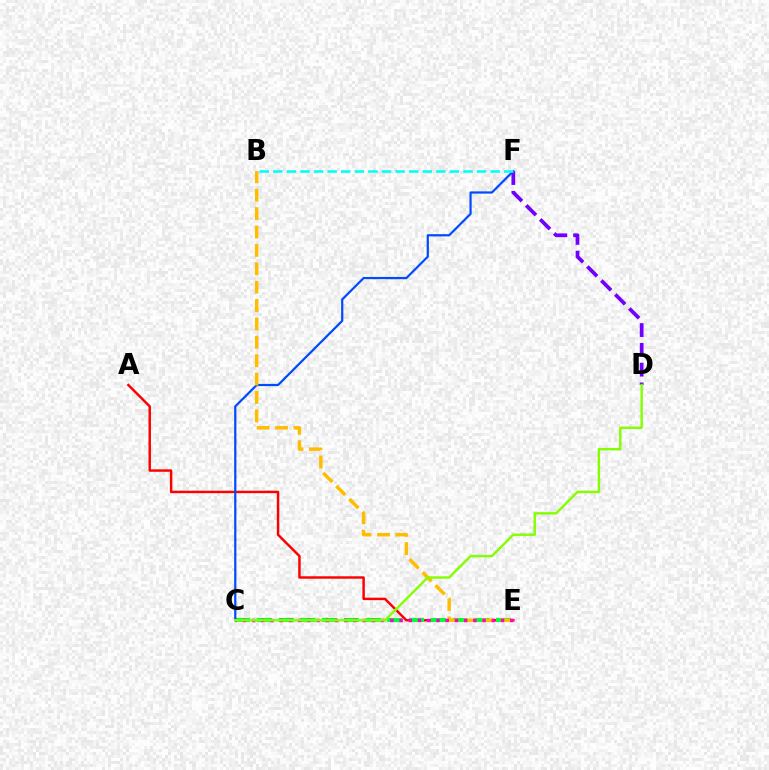{('A', 'E'): [{'color': '#ff0000', 'line_style': 'solid', 'thickness': 1.77}], ('C', 'E'): [{'color': '#00ff39', 'line_style': 'dashed', 'thickness': 2.95}, {'color': '#ff00cf', 'line_style': 'dotted', 'thickness': 2.51}], ('C', 'F'): [{'color': '#004bff', 'line_style': 'solid', 'thickness': 1.6}], ('D', 'F'): [{'color': '#7200ff', 'line_style': 'dashed', 'thickness': 2.69}], ('B', 'E'): [{'color': '#ffbd00', 'line_style': 'dashed', 'thickness': 2.5}], ('C', 'D'): [{'color': '#84ff00', 'line_style': 'solid', 'thickness': 1.74}], ('B', 'F'): [{'color': '#00fff6', 'line_style': 'dashed', 'thickness': 1.85}]}